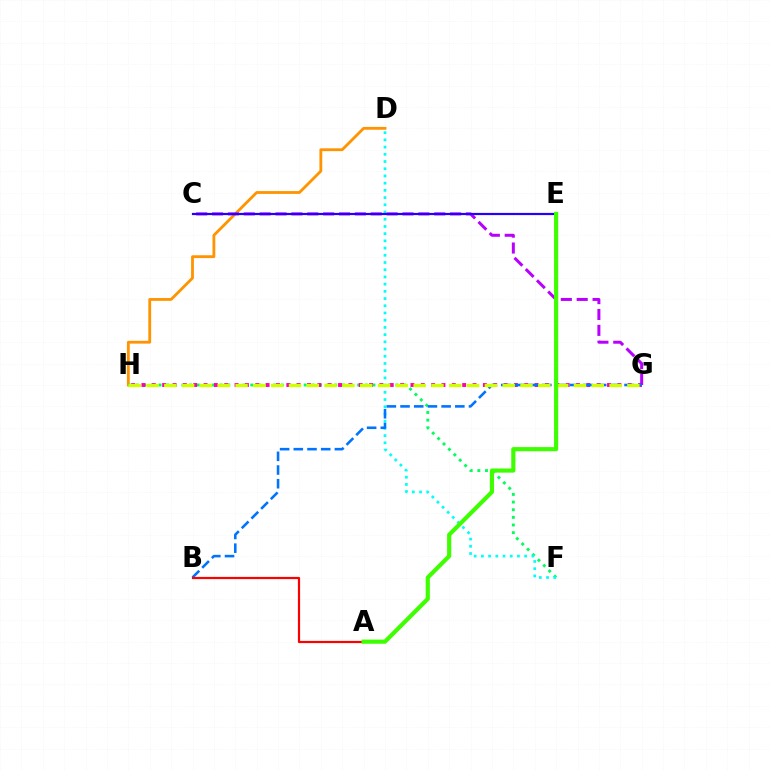{('D', 'H'): [{'color': '#ff9400', 'line_style': 'solid', 'thickness': 2.03}], ('F', 'H'): [{'color': '#00ff5c', 'line_style': 'dotted', 'thickness': 2.08}], ('G', 'H'): [{'color': '#ff00ac', 'line_style': 'dotted', 'thickness': 2.81}, {'color': '#d1ff00', 'line_style': 'dashed', 'thickness': 2.42}], ('C', 'G'): [{'color': '#b900ff', 'line_style': 'dashed', 'thickness': 2.16}], ('D', 'F'): [{'color': '#00fff6', 'line_style': 'dotted', 'thickness': 1.96}], ('C', 'E'): [{'color': '#2500ff', 'line_style': 'solid', 'thickness': 1.58}], ('B', 'G'): [{'color': '#0074ff', 'line_style': 'dashed', 'thickness': 1.86}], ('A', 'B'): [{'color': '#ff0000', 'line_style': 'solid', 'thickness': 1.58}], ('A', 'E'): [{'color': '#3dff00', 'line_style': 'solid', 'thickness': 2.98}]}